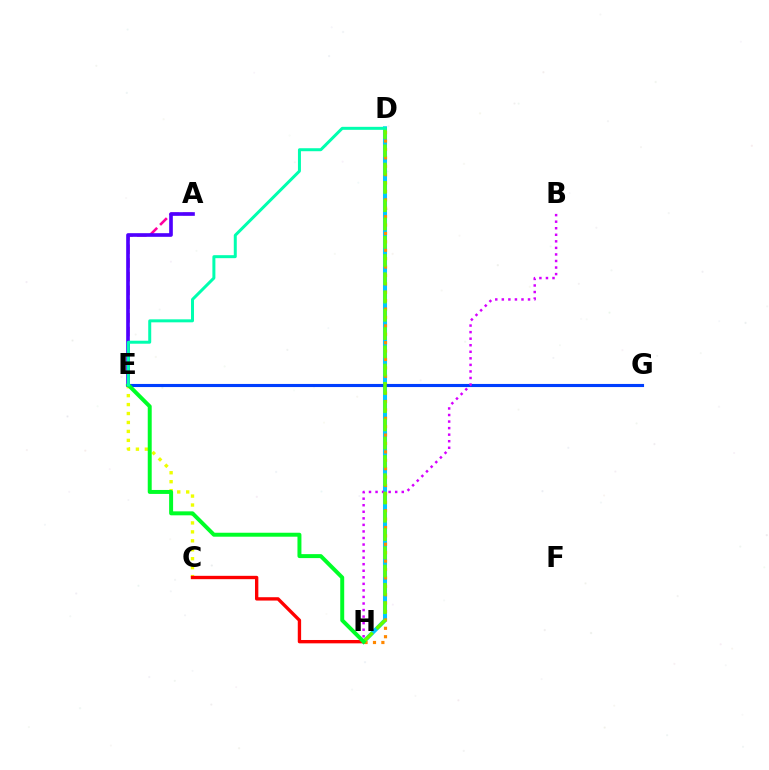{('D', 'H'): [{'color': '#00c7ff', 'line_style': 'solid', 'thickness': 2.92}, {'color': '#ff8800', 'line_style': 'dotted', 'thickness': 2.28}, {'color': '#66ff00', 'line_style': 'dashed', 'thickness': 2.48}], ('C', 'E'): [{'color': '#eeff00', 'line_style': 'dotted', 'thickness': 2.43}], ('A', 'E'): [{'color': '#ff00a0', 'line_style': 'dashed', 'thickness': 1.86}, {'color': '#4f00ff', 'line_style': 'solid', 'thickness': 2.62}], ('E', 'G'): [{'color': '#003fff', 'line_style': 'solid', 'thickness': 2.24}], ('C', 'H'): [{'color': '#ff0000', 'line_style': 'solid', 'thickness': 2.41}], ('B', 'H'): [{'color': '#d600ff', 'line_style': 'dotted', 'thickness': 1.78}], ('E', 'H'): [{'color': '#00ff27', 'line_style': 'solid', 'thickness': 2.85}], ('D', 'E'): [{'color': '#00ffaf', 'line_style': 'solid', 'thickness': 2.15}]}